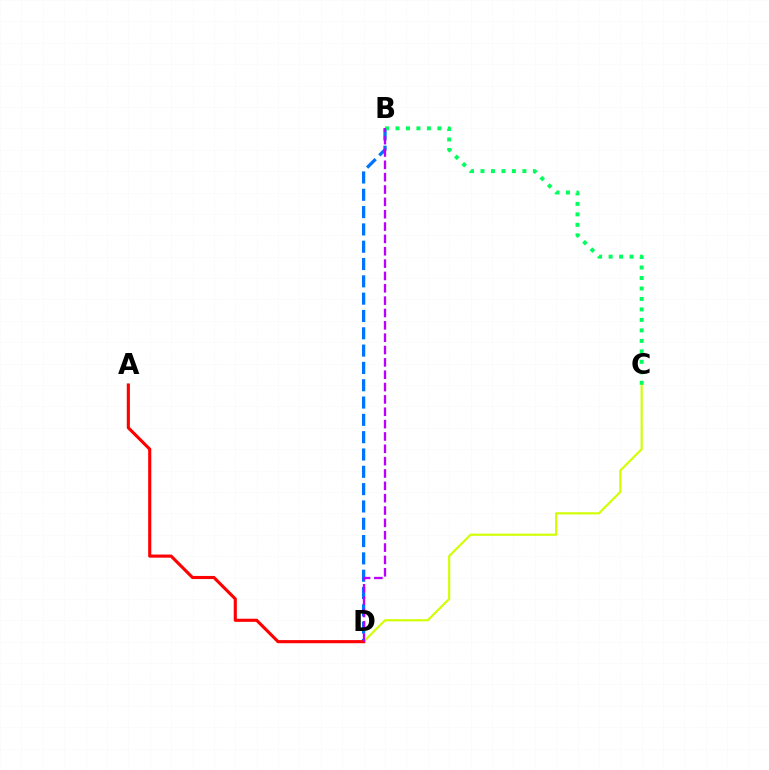{('B', 'D'): [{'color': '#0074ff', 'line_style': 'dashed', 'thickness': 2.35}, {'color': '#b900ff', 'line_style': 'dashed', 'thickness': 1.68}], ('C', 'D'): [{'color': '#d1ff00', 'line_style': 'solid', 'thickness': 1.55}], ('A', 'D'): [{'color': '#ff0000', 'line_style': 'solid', 'thickness': 2.24}], ('B', 'C'): [{'color': '#00ff5c', 'line_style': 'dotted', 'thickness': 2.85}]}